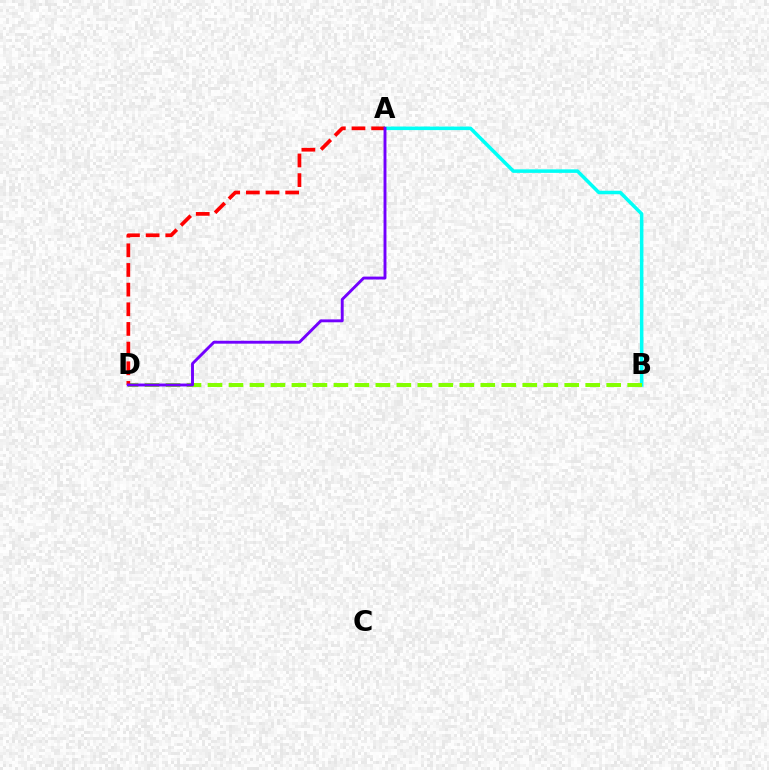{('A', 'B'): [{'color': '#00fff6', 'line_style': 'solid', 'thickness': 2.53}], ('B', 'D'): [{'color': '#84ff00', 'line_style': 'dashed', 'thickness': 2.85}], ('A', 'D'): [{'color': '#ff0000', 'line_style': 'dashed', 'thickness': 2.67}, {'color': '#7200ff', 'line_style': 'solid', 'thickness': 2.09}]}